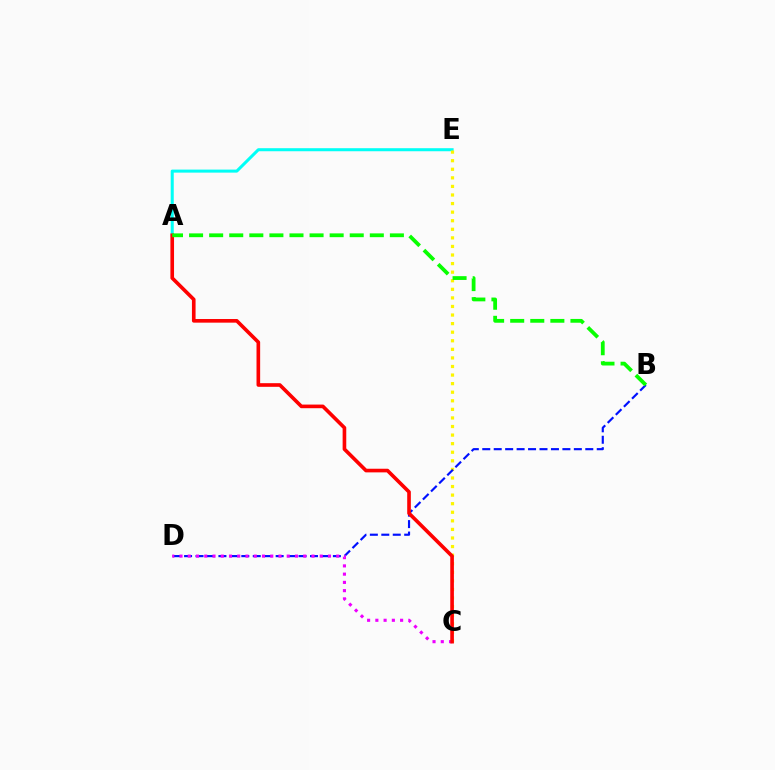{('A', 'E'): [{'color': '#00fff6', 'line_style': 'solid', 'thickness': 2.19}], ('C', 'E'): [{'color': '#fcf500', 'line_style': 'dotted', 'thickness': 2.33}], ('B', 'D'): [{'color': '#0010ff', 'line_style': 'dashed', 'thickness': 1.56}], ('C', 'D'): [{'color': '#ee00ff', 'line_style': 'dotted', 'thickness': 2.24}], ('A', 'C'): [{'color': '#ff0000', 'line_style': 'solid', 'thickness': 2.62}], ('A', 'B'): [{'color': '#08ff00', 'line_style': 'dashed', 'thickness': 2.73}]}